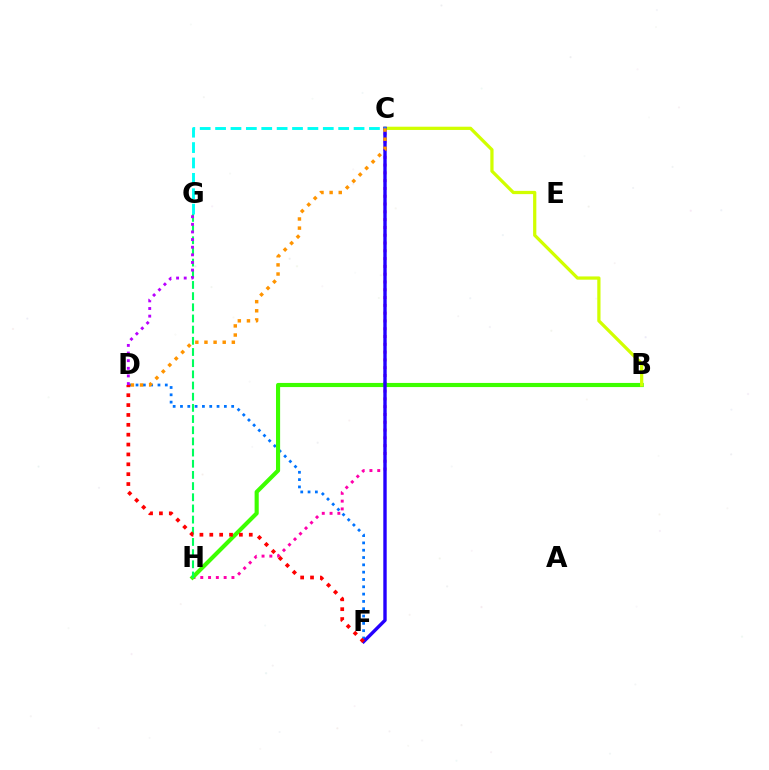{('C', 'H'): [{'color': '#ff00ac', 'line_style': 'dotted', 'thickness': 2.12}], ('D', 'F'): [{'color': '#0074ff', 'line_style': 'dotted', 'thickness': 1.99}, {'color': '#ff0000', 'line_style': 'dotted', 'thickness': 2.68}], ('B', 'H'): [{'color': '#3dff00', 'line_style': 'solid', 'thickness': 2.97}], ('B', 'C'): [{'color': '#d1ff00', 'line_style': 'solid', 'thickness': 2.34}], ('G', 'H'): [{'color': '#00ff5c', 'line_style': 'dashed', 'thickness': 1.52}], ('C', 'F'): [{'color': '#2500ff', 'line_style': 'solid', 'thickness': 2.44}], ('C', 'G'): [{'color': '#00fff6', 'line_style': 'dashed', 'thickness': 2.09}], ('C', 'D'): [{'color': '#ff9400', 'line_style': 'dotted', 'thickness': 2.48}], ('D', 'G'): [{'color': '#b900ff', 'line_style': 'dotted', 'thickness': 2.07}]}